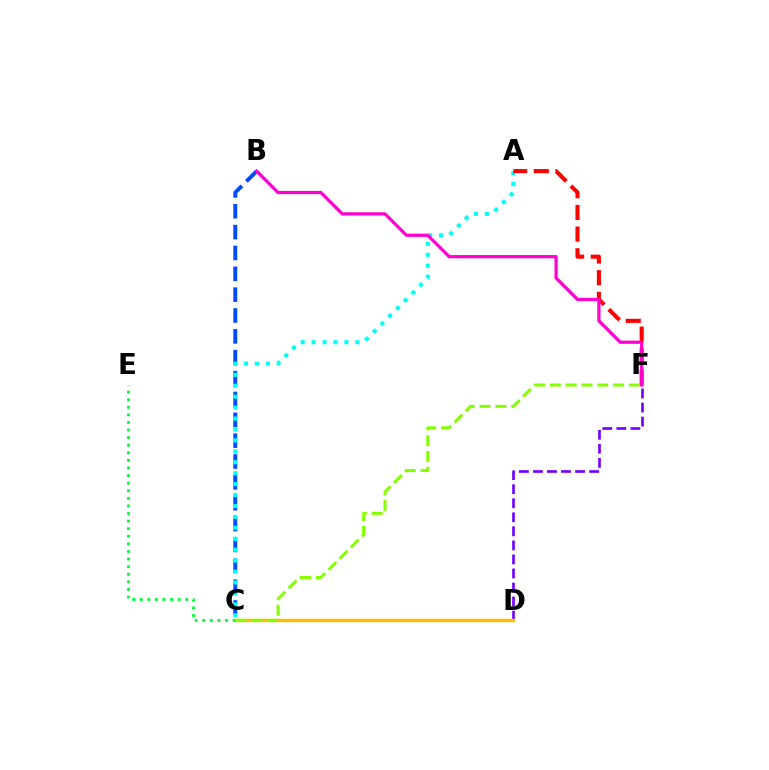{('B', 'C'): [{'color': '#004bff', 'line_style': 'dashed', 'thickness': 2.83}], ('D', 'F'): [{'color': '#7200ff', 'line_style': 'dashed', 'thickness': 1.91}], ('C', 'D'): [{'color': '#ffbd00', 'line_style': 'solid', 'thickness': 2.45}], ('A', 'C'): [{'color': '#00fff6', 'line_style': 'dotted', 'thickness': 2.97}], ('A', 'F'): [{'color': '#ff0000', 'line_style': 'dashed', 'thickness': 2.94}], ('B', 'F'): [{'color': '#ff00cf', 'line_style': 'solid', 'thickness': 2.32}], ('C', 'E'): [{'color': '#00ff39', 'line_style': 'dotted', 'thickness': 2.06}], ('C', 'F'): [{'color': '#84ff00', 'line_style': 'dashed', 'thickness': 2.15}]}